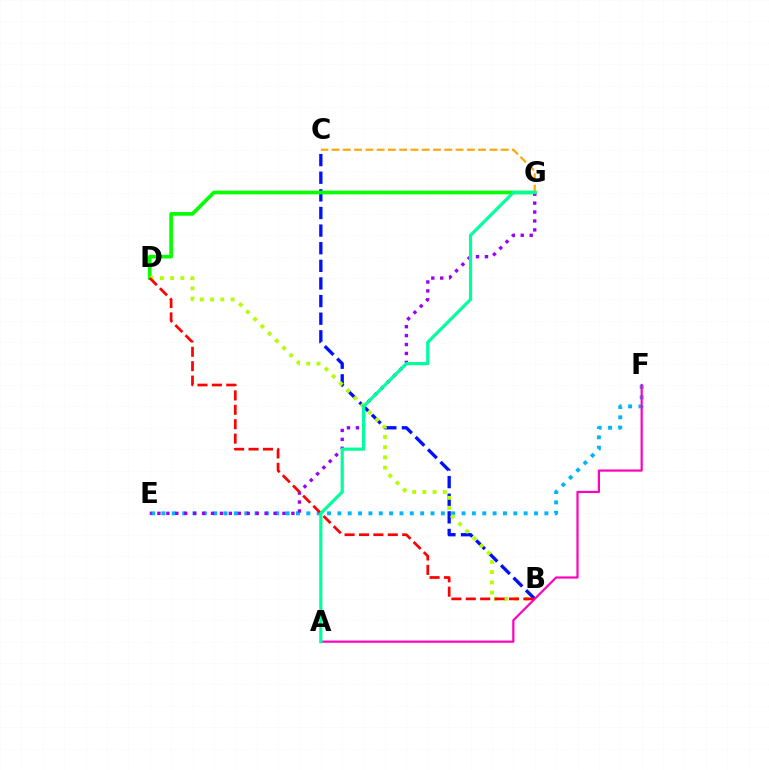{('B', 'C'): [{'color': '#0010ff', 'line_style': 'dashed', 'thickness': 2.39}], ('E', 'F'): [{'color': '#00b5ff', 'line_style': 'dotted', 'thickness': 2.81}], ('D', 'G'): [{'color': '#08ff00', 'line_style': 'solid', 'thickness': 2.66}], ('C', 'G'): [{'color': '#ffa500', 'line_style': 'dashed', 'thickness': 1.53}], ('A', 'F'): [{'color': '#ff00bd', 'line_style': 'solid', 'thickness': 1.58}], ('B', 'D'): [{'color': '#b3ff00', 'line_style': 'dotted', 'thickness': 2.78}, {'color': '#ff0000', 'line_style': 'dashed', 'thickness': 1.96}], ('E', 'G'): [{'color': '#9b00ff', 'line_style': 'dotted', 'thickness': 2.43}], ('A', 'G'): [{'color': '#00ff9d', 'line_style': 'solid', 'thickness': 2.29}]}